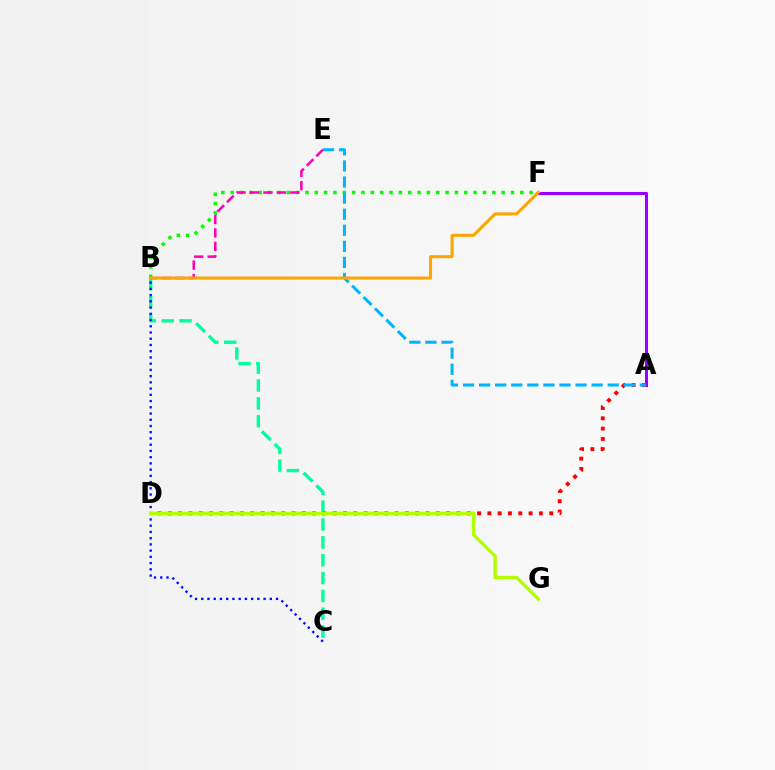{('B', 'C'): [{'color': '#00ff9d', 'line_style': 'dashed', 'thickness': 2.42}, {'color': '#0010ff', 'line_style': 'dotted', 'thickness': 1.69}], ('A', 'D'): [{'color': '#ff0000', 'line_style': 'dotted', 'thickness': 2.8}], ('D', 'G'): [{'color': '#b3ff00', 'line_style': 'solid', 'thickness': 2.45}], ('B', 'F'): [{'color': '#08ff00', 'line_style': 'dotted', 'thickness': 2.54}, {'color': '#ffa500', 'line_style': 'solid', 'thickness': 2.21}], ('A', 'F'): [{'color': '#9b00ff', 'line_style': 'solid', 'thickness': 2.22}], ('B', 'E'): [{'color': '#ff00bd', 'line_style': 'dashed', 'thickness': 1.82}], ('A', 'E'): [{'color': '#00b5ff', 'line_style': 'dashed', 'thickness': 2.18}]}